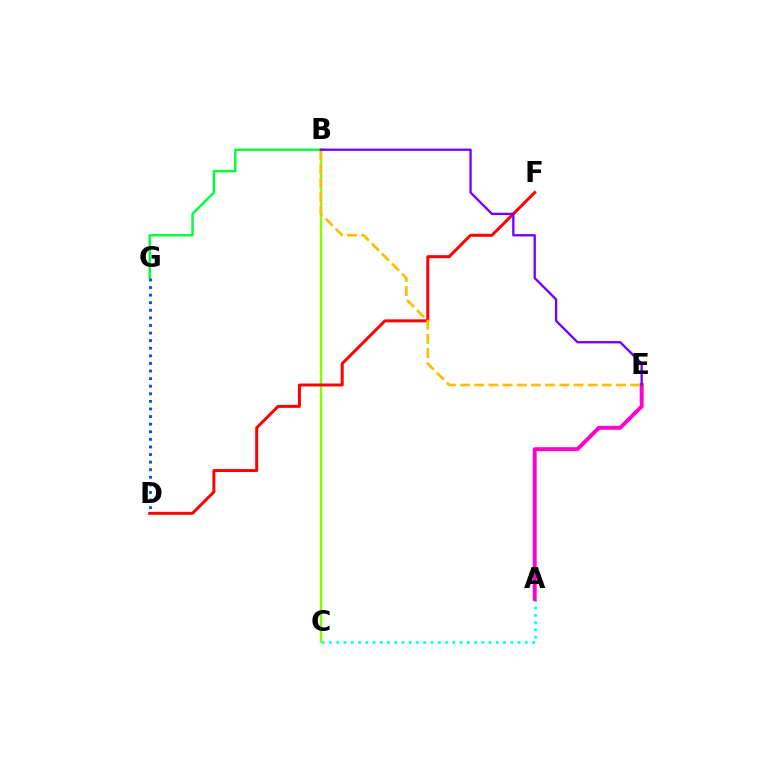{('A', 'C'): [{'color': '#00fff6', 'line_style': 'dotted', 'thickness': 1.97}], ('B', 'C'): [{'color': '#84ff00', 'line_style': 'solid', 'thickness': 1.75}], ('A', 'E'): [{'color': '#ff00cf', 'line_style': 'solid', 'thickness': 2.82}], ('D', 'F'): [{'color': '#ff0000', 'line_style': 'solid', 'thickness': 2.13}], ('B', 'G'): [{'color': '#00ff39', 'line_style': 'solid', 'thickness': 1.73}], ('D', 'G'): [{'color': '#004bff', 'line_style': 'dotted', 'thickness': 2.06}], ('B', 'E'): [{'color': '#ffbd00', 'line_style': 'dashed', 'thickness': 1.93}, {'color': '#7200ff', 'line_style': 'solid', 'thickness': 1.68}]}